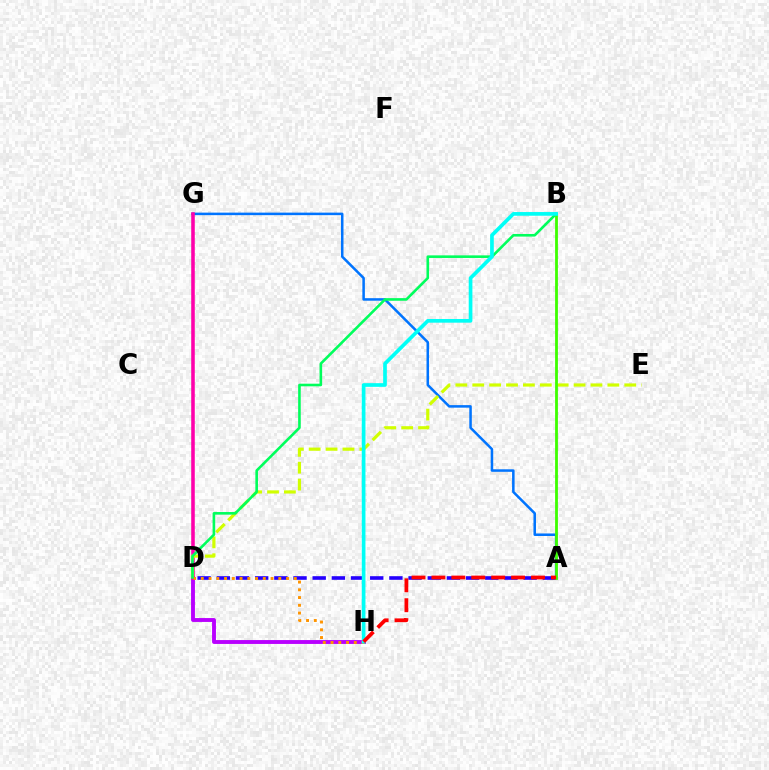{('D', 'H'): [{'color': '#b900ff', 'line_style': 'solid', 'thickness': 2.79}, {'color': '#ff9400', 'line_style': 'dotted', 'thickness': 2.11}], ('A', 'G'): [{'color': '#0074ff', 'line_style': 'solid', 'thickness': 1.82}], ('D', 'G'): [{'color': '#ff00ac', 'line_style': 'solid', 'thickness': 2.56}], ('D', 'E'): [{'color': '#d1ff00', 'line_style': 'dashed', 'thickness': 2.29}], ('A', 'D'): [{'color': '#2500ff', 'line_style': 'dashed', 'thickness': 2.6}], ('A', 'B'): [{'color': '#3dff00', 'line_style': 'solid', 'thickness': 2.02}], ('B', 'D'): [{'color': '#00ff5c', 'line_style': 'solid', 'thickness': 1.88}], ('B', 'H'): [{'color': '#00fff6', 'line_style': 'solid', 'thickness': 2.65}], ('A', 'H'): [{'color': '#ff0000', 'line_style': 'dashed', 'thickness': 2.71}]}